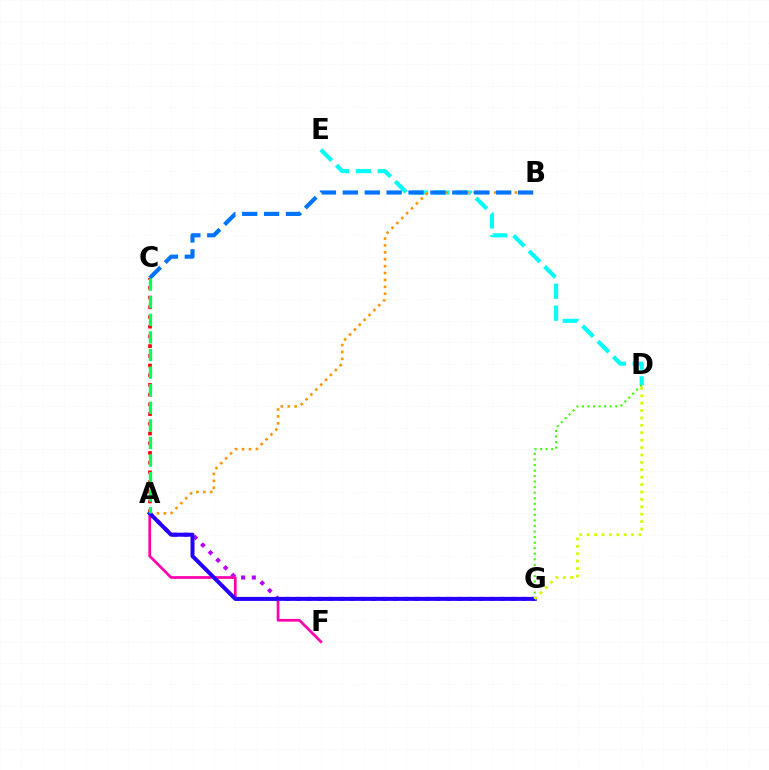{('D', 'E'): [{'color': '#00fff6', 'line_style': 'dashed', 'thickness': 2.97}], ('A', 'B'): [{'color': '#ff9400', 'line_style': 'dotted', 'thickness': 1.88}], ('A', 'G'): [{'color': '#b900ff', 'line_style': 'dotted', 'thickness': 2.91}, {'color': '#2500ff', 'line_style': 'solid', 'thickness': 2.88}], ('A', 'C'): [{'color': '#ff0000', 'line_style': 'dotted', 'thickness': 2.64}, {'color': '#00ff5c', 'line_style': 'dashed', 'thickness': 2.39}], ('A', 'F'): [{'color': '#ff00ac', 'line_style': 'solid', 'thickness': 1.95}], ('D', 'G'): [{'color': '#3dff00', 'line_style': 'dotted', 'thickness': 1.51}, {'color': '#d1ff00', 'line_style': 'dotted', 'thickness': 2.01}], ('B', 'C'): [{'color': '#0074ff', 'line_style': 'dashed', 'thickness': 2.98}]}